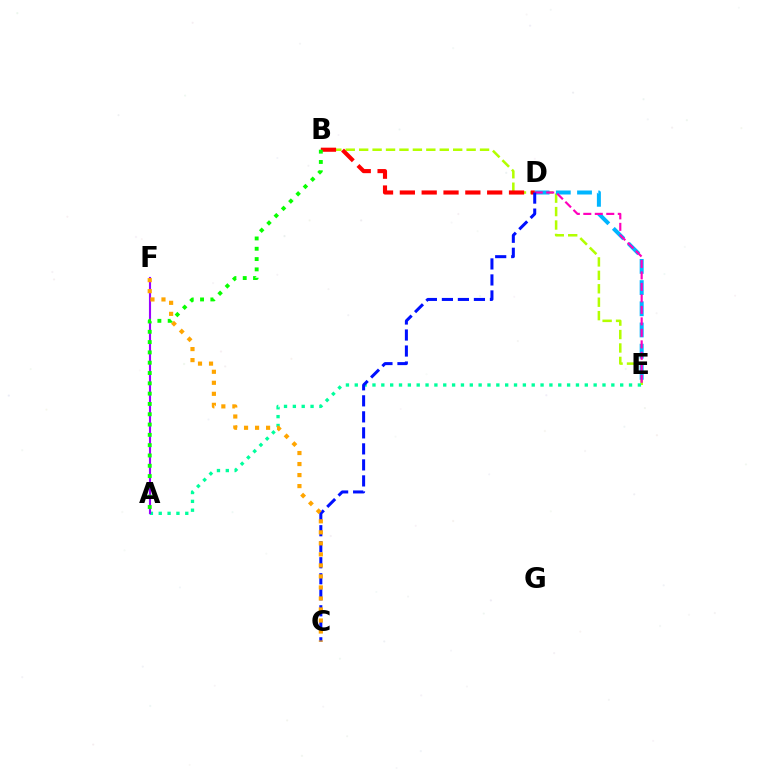{('B', 'E'): [{'color': '#b3ff00', 'line_style': 'dashed', 'thickness': 1.82}], ('D', 'E'): [{'color': '#00b5ff', 'line_style': 'dashed', 'thickness': 2.88}, {'color': '#ff00bd', 'line_style': 'dashed', 'thickness': 1.56}], ('A', 'E'): [{'color': '#00ff9d', 'line_style': 'dotted', 'thickness': 2.4}], ('B', 'D'): [{'color': '#ff0000', 'line_style': 'dashed', 'thickness': 2.97}], ('C', 'D'): [{'color': '#0010ff', 'line_style': 'dashed', 'thickness': 2.18}], ('A', 'F'): [{'color': '#9b00ff', 'line_style': 'solid', 'thickness': 1.52}], ('A', 'B'): [{'color': '#08ff00', 'line_style': 'dotted', 'thickness': 2.8}], ('C', 'F'): [{'color': '#ffa500', 'line_style': 'dotted', 'thickness': 2.99}]}